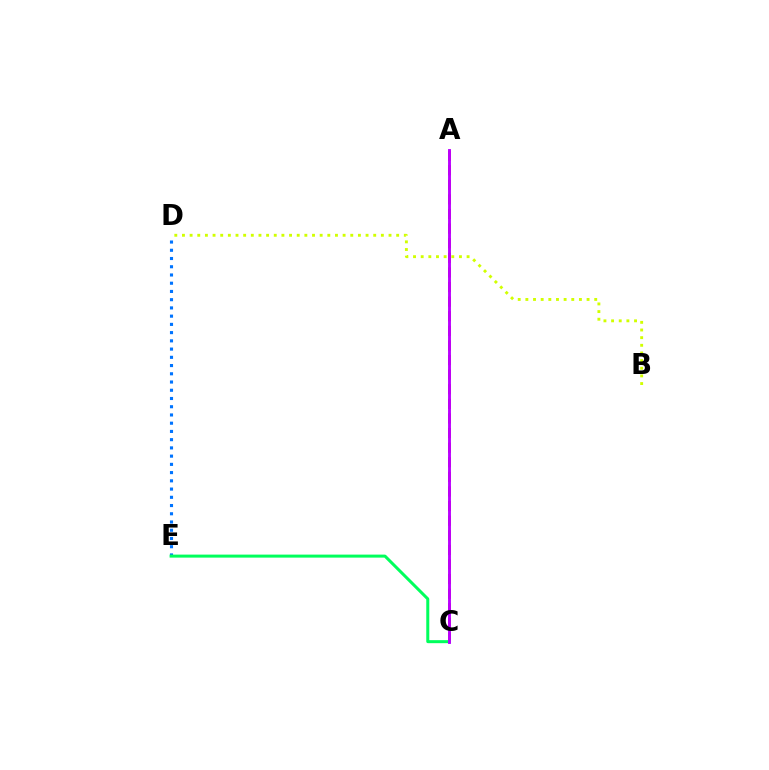{('B', 'D'): [{'color': '#d1ff00', 'line_style': 'dotted', 'thickness': 2.08}], ('A', 'C'): [{'color': '#ff0000', 'line_style': 'dashed', 'thickness': 1.98}, {'color': '#b900ff', 'line_style': 'solid', 'thickness': 2.07}], ('D', 'E'): [{'color': '#0074ff', 'line_style': 'dotted', 'thickness': 2.24}], ('C', 'E'): [{'color': '#00ff5c', 'line_style': 'solid', 'thickness': 2.17}]}